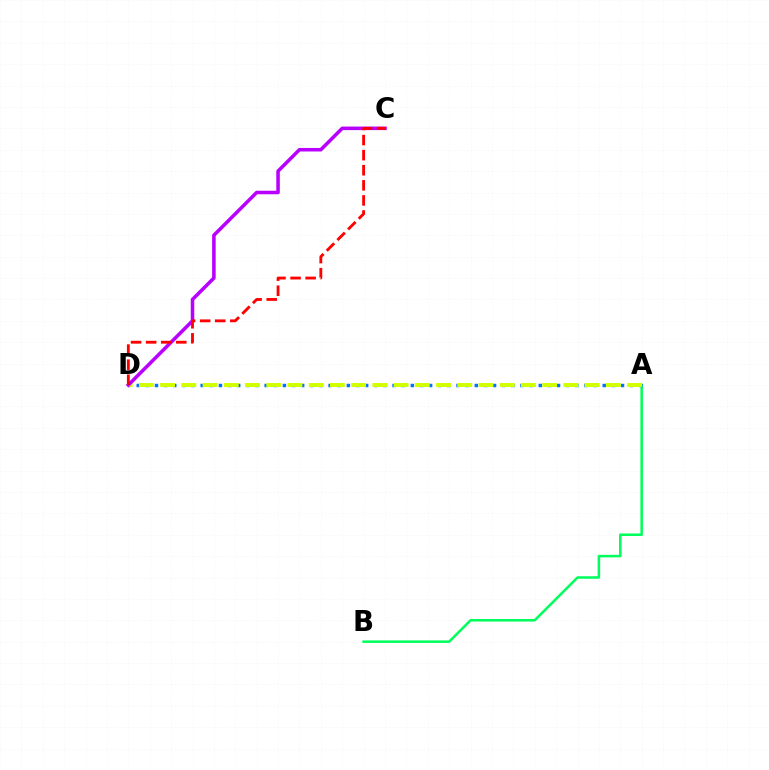{('A', 'B'): [{'color': '#00ff5c', 'line_style': 'solid', 'thickness': 1.82}], ('A', 'D'): [{'color': '#0074ff', 'line_style': 'dotted', 'thickness': 2.48}, {'color': '#d1ff00', 'line_style': 'dashed', 'thickness': 2.88}], ('C', 'D'): [{'color': '#b900ff', 'line_style': 'solid', 'thickness': 2.55}, {'color': '#ff0000', 'line_style': 'dashed', 'thickness': 2.05}]}